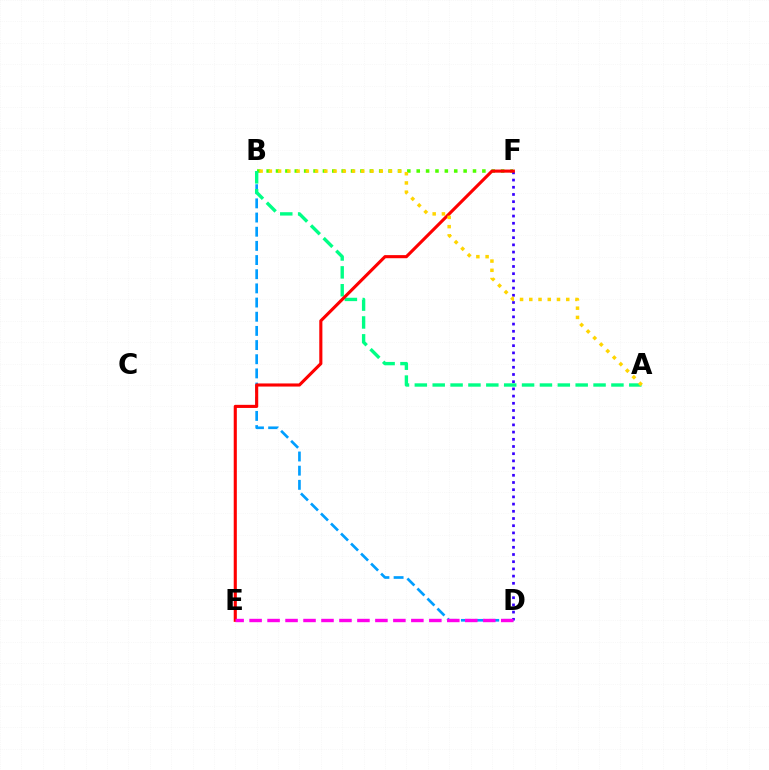{('B', 'F'): [{'color': '#4fff00', 'line_style': 'dotted', 'thickness': 2.55}], ('B', 'D'): [{'color': '#009eff', 'line_style': 'dashed', 'thickness': 1.92}], ('A', 'B'): [{'color': '#00ff86', 'line_style': 'dashed', 'thickness': 2.43}, {'color': '#ffd500', 'line_style': 'dotted', 'thickness': 2.51}], ('D', 'F'): [{'color': '#3700ff', 'line_style': 'dotted', 'thickness': 1.96}], ('E', 'F'): [{'color': '#ff0000', 'line_style': 'solid', 'thickness': 2.24}], ('D', 'E'): [{'color': '#ff00ed', 'line_style': 'dashed', 'thickness': 2.44}]}